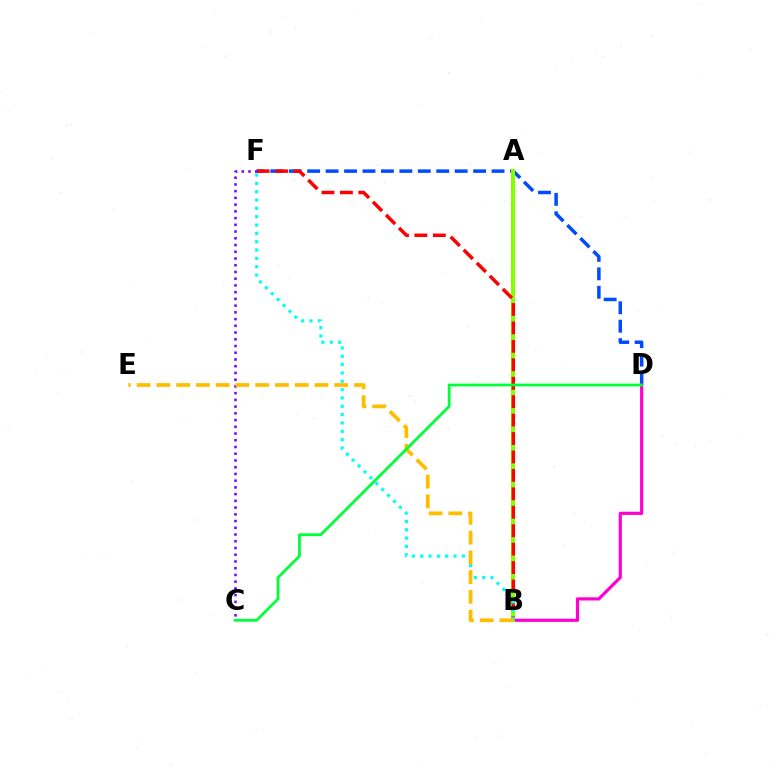{('D', 'F'): [{'color': '#004bff', 'line_style': 'dashed', 'thickness': 2.51}], ('B', 'D'): [{'color': '#ff00cf', 'line_style': 'solid', 'thickness': 2.3}], ('A', 'B'): [{'color': '#84ff00', 'line_style': 'solid', 'thickness': 2.95}], ('B', 'F'): [{'color': '#ff0000', 'line_style': 'dashed', 'thickness': 2.5}, {'color': '#00fff6', 'line_style': 'dotted', 'thickness': 2.26}], ('C', 'F'): [{'color': '#7200ff', 'line_style': 'dotted', 'thickness': 1.83}], ('B', 'E'): [{'color': '#ffbd00', 'line_style': 'dashed', 'thickness': 2.68}], ('C', 'D'): [{'color': '#00ff39', 'line_style': 'solid', 'thickness': 2.01}]}